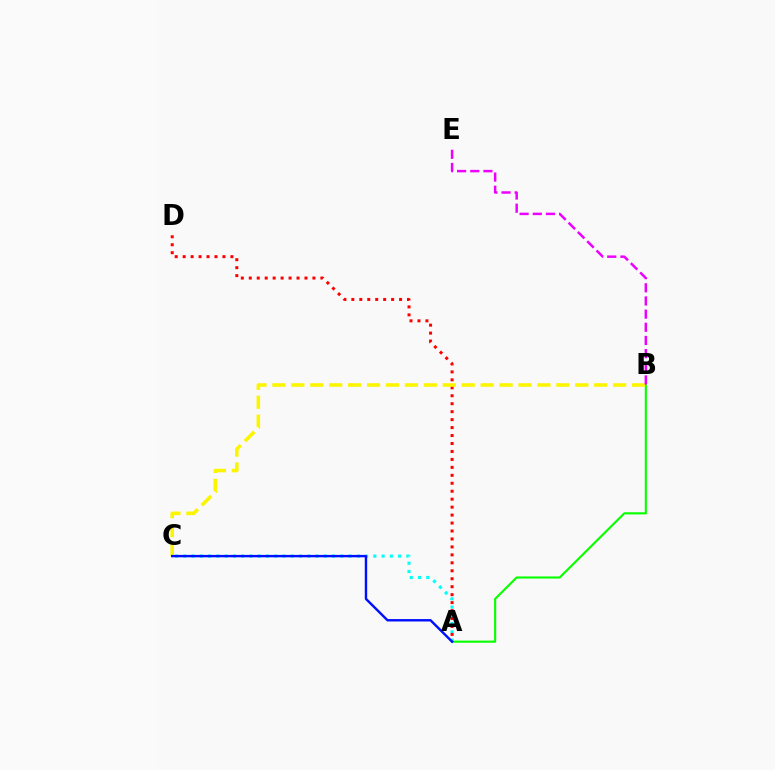{('A', 'C'): [{'color': '#00fff6', 'line_style': 'dotted', 'thickness': 2.24}, {'color': '#0010ff', 'line_style': 'solid', 'thickness': 1.74}], ('A', 'B'): [{'color': '#08ff00', 'line_style': 'solid', 'thickness': 1.54}], ('A', 'D'): [{'color': '#ff0000', 'line_style': 'dotted', 'thickness': 2.16}], ('B', 'C'): [{'color': '#fcf500', 'line_style': 'dashed', 'thickness': 2.57}], ('B', 'E'): [{'color': '#ee00ff', 'line_style': 'dashed', 'thickness': 1.79}]}